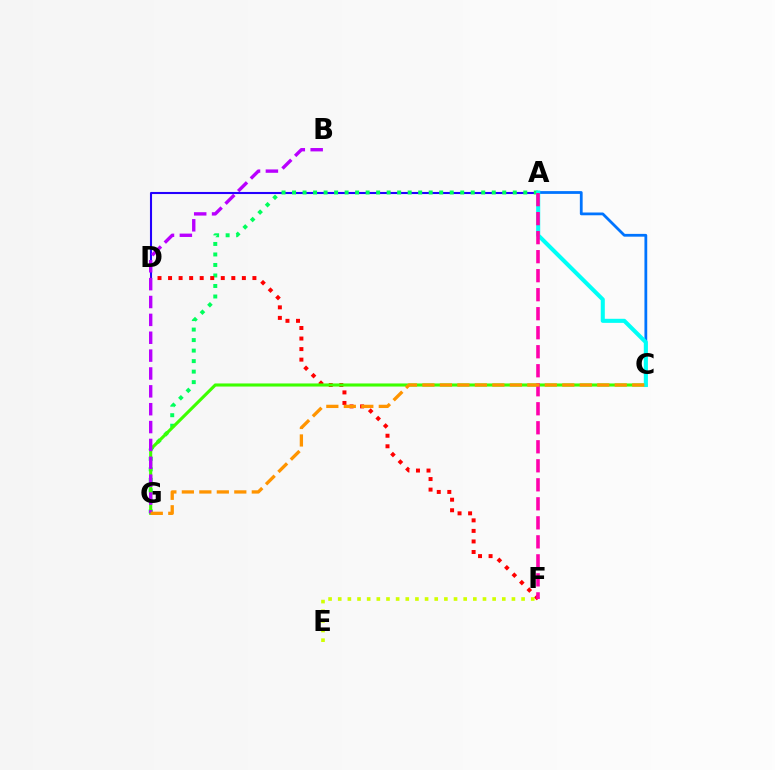{('A', 'C'): [{'color': '#0074ff', 'line_style': 'solid', 'thickness': 2.0}, {'color': '#00fff6', 'line_style': 'solid', 'thickness': 2.93}], ('A', 'D'): [{'color': '#2500ff', 'line_style': 'solid', 'thickness': 1.5}], ('A', 'G'): [{'color': '#00ff5c', 'line_style': 'dotted', 'thickness': 2.86}], ('D', 'F'): [{'color': '#ff0000', 'line_style': 'dotted', 'thickness': 2.86}], ('C', 'G'): [{'color': '#3dff00', 'line_style': 'solid', 'thickness': 2.23}, {'color': '#ff9400', 'line_style': 'dashed', 'thickness': 2.38}], ('E', 'F'): [{'color': '#d1ff00', 'line_style': 'dotted', 'thickness': 2.62}], ('B', 'G'): [{'color': '#b900ff', 'line_style': 'dashed', 'thickness': 2.43}], ('A', 'F'): [{'color': '#ff00ac', 'line_style': 'dashed', 'thickness': 2.58}]}